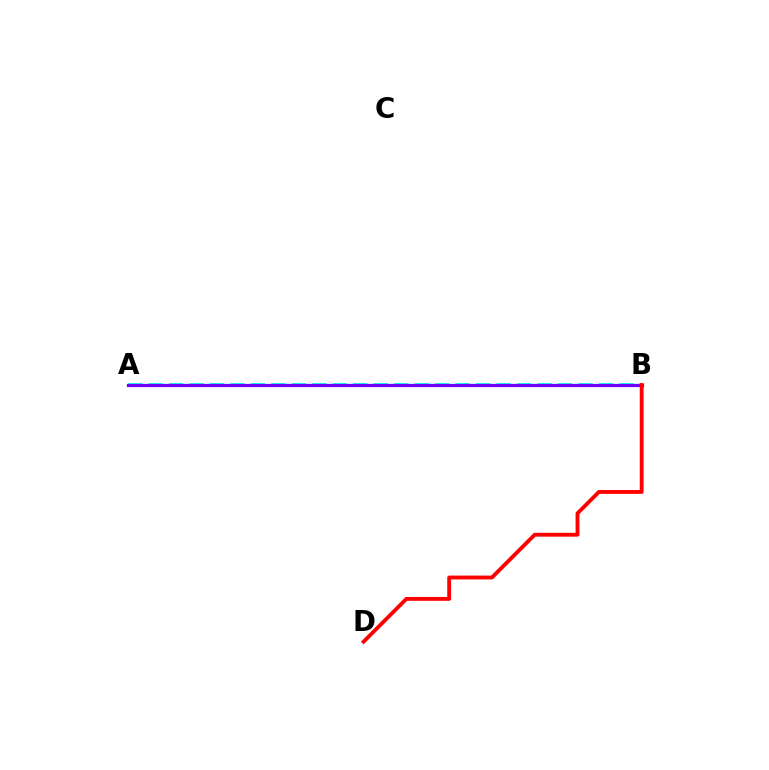{('A', 'B'): [{'color': '#84ff00', 'line_style': 'dashed', 'thickness': 2.06}, {'color': '#00fff6', 'line_style': 'dashed', 'thickness': 2.78}, {'color': '#7200ff', 'line_style': 'solid', 'thickness': 2.33}], ('B', 'D'): [{'color': '#ff0000', 'line_style': 'solid', 'thickness': 2.77}]}